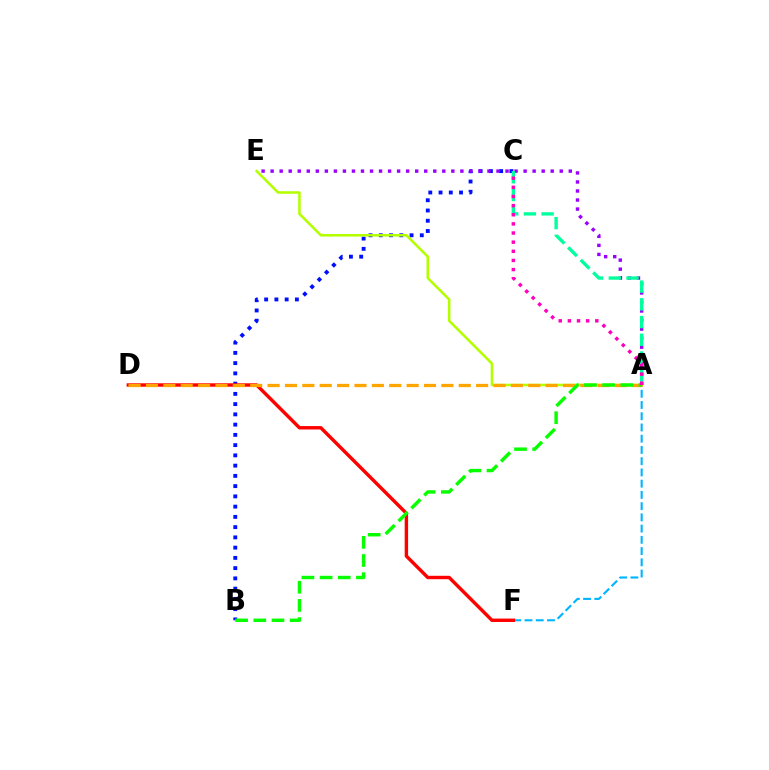{('A', 'F'): [{'color': '#00b5ff', 'line_style': 'dashed', 'thickness': 1.53}], ('B', 'C'): [{'color': '#0010ff', 'line_style': 'dotted', 'thickness': 2.79}], ('D', 'F'): [{'color': '#ff0000', 'line_style': 'solid', 'thickness': 2.46}], ('A', 'E'): [{'color': '#b3ff00', 'line_style': 'solid', 'thickness': 1.84}, {'color': '#9b00ff', 'line_style': 'dotted', 'thickness': 2.45}], ('A', 'D'): [{'color': '#ffa500', 'line_style': 'dashed', 'thickness': 2.36}], ('A', 'C'): [{'color': '#00ff9d', 'line_style': 'dashed', 'thickness': 2.41}, {'color': '#ff00bd', 'line_style': 'dotted', 'thickness': 2.48}], ('A', 'B'): [{'color': '#08ff00', 'line_style': 'dashed', 'thickness': 2.47}]}